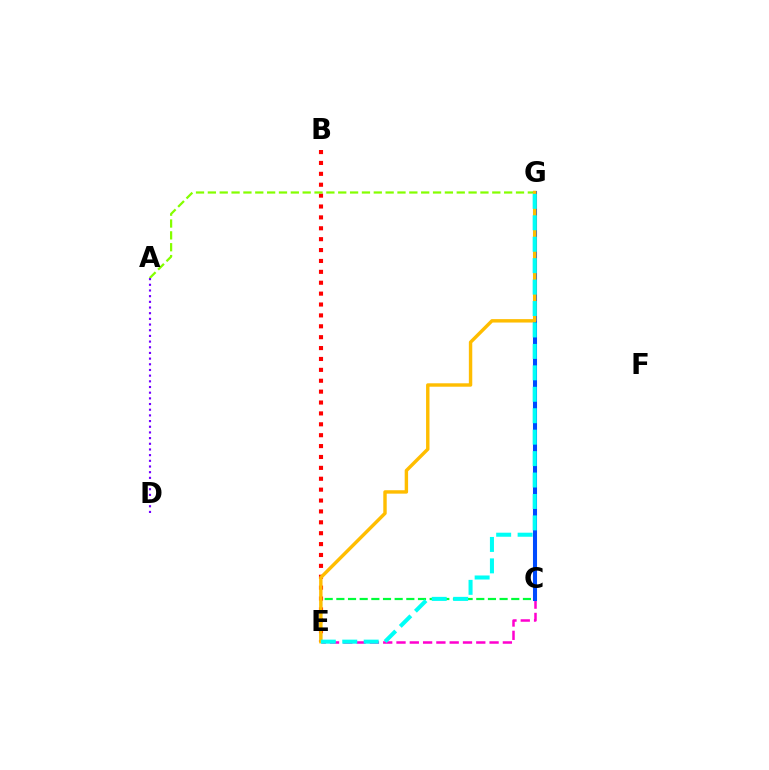{('B', 'E'): [{'color': '#ff0000', 'line_style': 'dotted', 'thickness': 2.96}], ('A', 'G'): [{'color': '#84ff00', 'line_style': 'dashed', 'thickness': 1.61}], ('C', 'E'): [{'color': '#00ff39', 'line_style': 'dashed', 'thickness': 1.58}, {'color': '#ff00cf', 'line_style': 'dashed', 'thickness': 1.81}], ('C', 'G'): [{'color': '#004bff', 'line_style': 'solid', 'thickness': 2.93}], ('E', 'G'): [{'color': '#ffbd00', 'line_style': 'solid', 'thickness': 2.46}, {'color': '#00fff6', 'line_style': 'dashed', 'thickness': 2.91}], ('A', 'D'): [{'color': '#7200ff', 'line_style': 'dotted', 'thickness': 1.54}]}